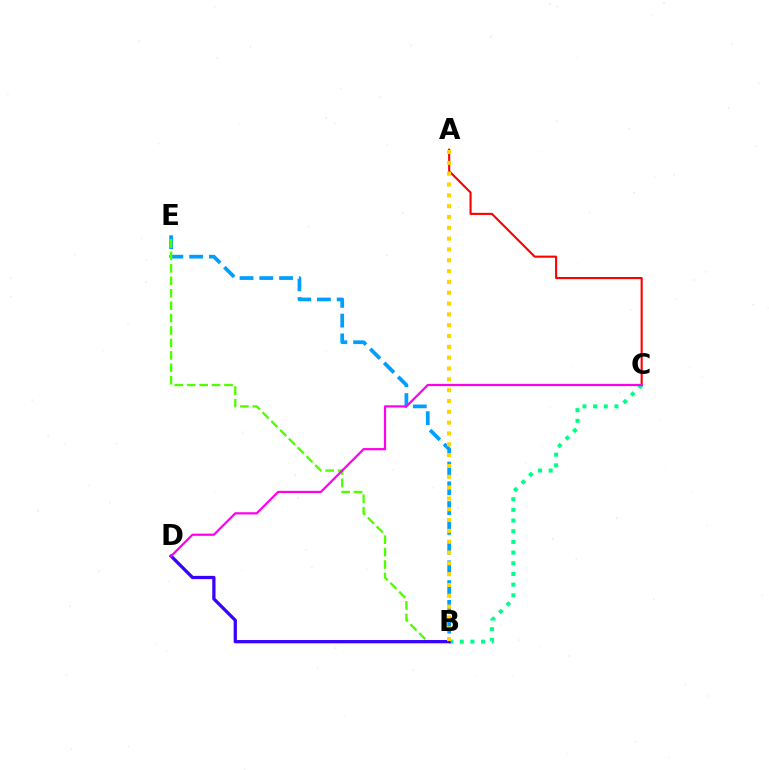{('B', 'E'): [{'color': '#009eff', 'line_style': 'dashed', 'thickness': 2.68}, {'color': '#4fff00', 'line_style': 'dashed', 'thickness': 1.69}], ('B', 'C'): [{'color': '#00ff86', 'line_style': 'dotted', 'thickness': 2.9}], ('B', 'D'): [{'color': '#3700ff', 'line_style': 'solid', 'thickness': 2.34}], ('A', 'C'): [{'color': '#ff0000', 'line_style': 'solid', 'thickness': 1.52}], ('C', 'D'): [{'color': '#ff00ed', 'line_style': 'solid', 'thickness': 1.6}], ('A', 'B'): [{'color': '#ffd500', 'line_style': 'dotted', 'thickness': 2.94}]}